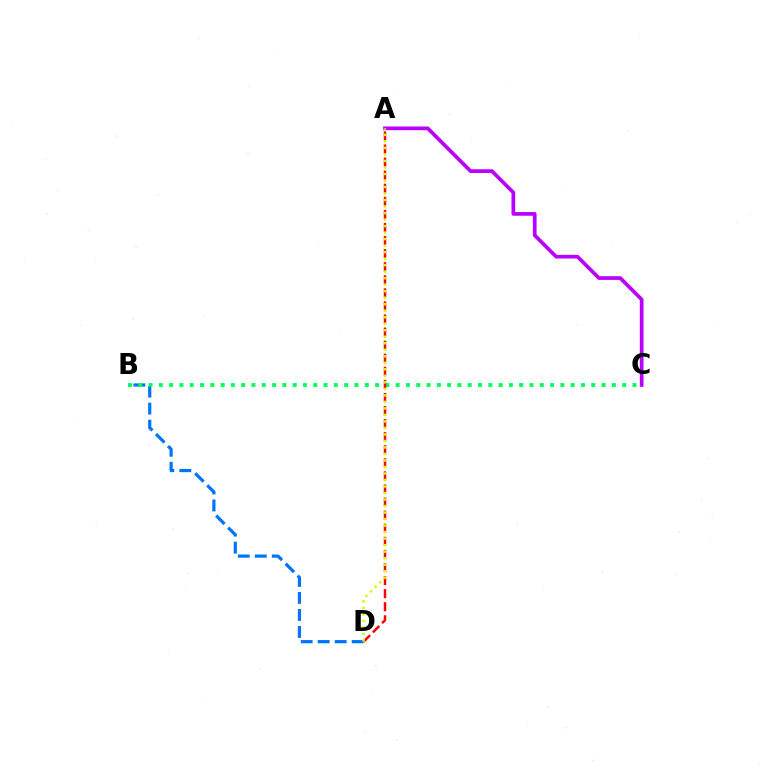{('B', 'D'): [{'color': '#0074ff', 'line_style': 'dashed', 'thickness': 2.31}], ('B', 'C'): [{'color': '#00ff5c', 'line_style': 'dotted', 'thickness': 2.8}], ('A', 'D'): [{'color': '#ff0000', 'line_style': 'dashed', 'thickness': 1.78}, {'color': '#d1ff00', 'line_style': 'dotted', 'thickness': 1.77}], ('A', 'C'): [{'color': '#b900ff', 'line_style': 'solid', 'thickness': 2.66}]}